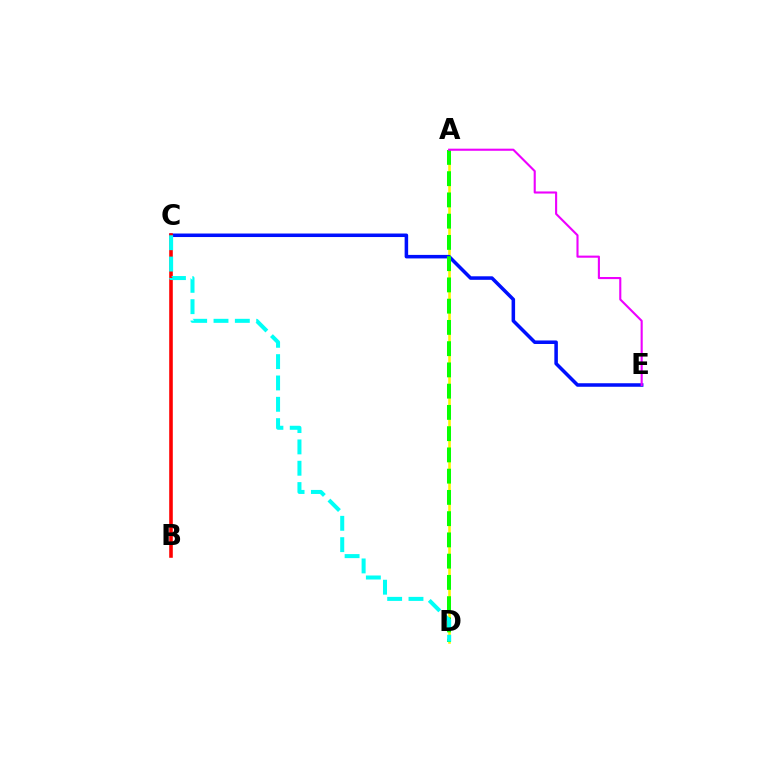{('A', 'D'): [{'color': '#fcf500', 'line_style': 'solid', 'thickness': 1.87}, {'color': '#08ff00', 'line_style': 'dashed', 'thickness': 2.89}], ('C', 'E'): [{'color': '#0010ff', 'line_style': 'solid', 'thickness': 2.54}], ('B', 'C'): [{'color': '#ff0000', 'line_style': 'solid', 'thickness': 2.58}], ('C', 'D'): [{'color': '#00fff6', 'line_style': 'dashed', 'thickness': 2.9}], ('A', 'E'): [{'color': '#ee00ff', 'line_style': 'solid', 'thickness': 1.52}]}